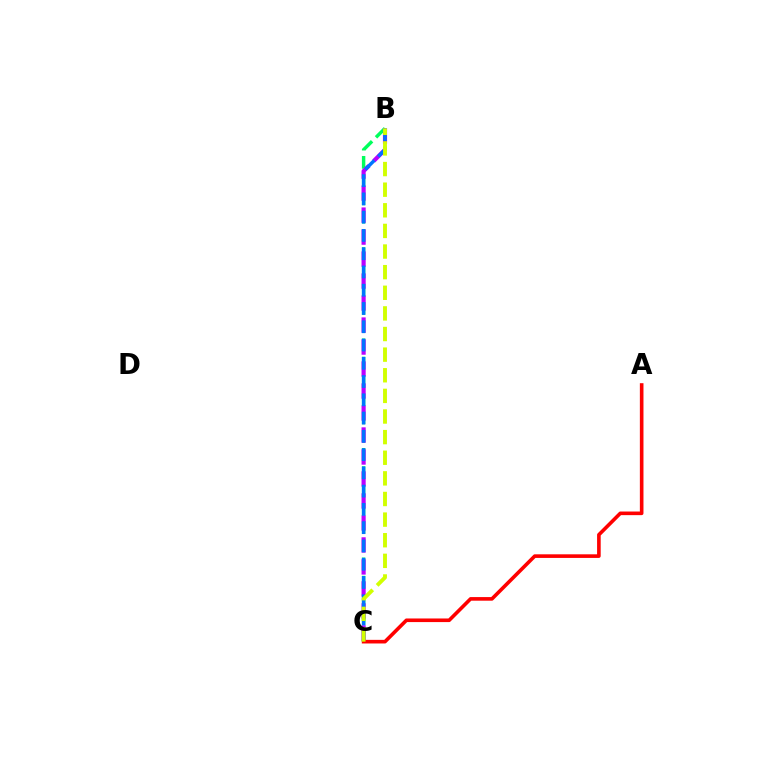{('B', 'C'): [{'color': '#00ff5c', 'line_style': 'dashed', 'thickness': 2.48}, {'color': '#b900ff', 'line_style': 'dashed', 'thickness': 2.99}, {'color': '#0074ff', 'line_style': 'dashed', 'thickness': 2.48}, {'color': '#d1ff00', 'line_style': 'dashed', 'thickness': 2.8}], ('A', 'C'): [{'color': '#ff0000', 'line_style': 'solid', 'thickness': 2.6}]}